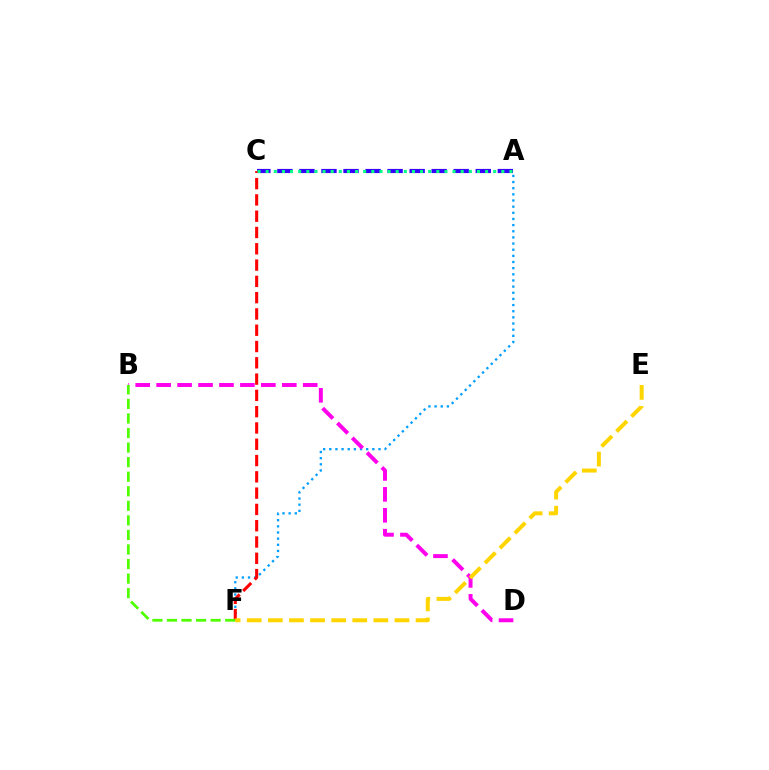{('A', 'F'): [{'color': '#009eff', 'line_style': 'dotted', 'thickness': 1.67}], ('A', 'C'): [{'color': '#3700ff', 'line_style': 'dashed', 'thickness': 2.99}, {'color': '#00ff86', 'line_style': 'dotted', 'thickness': 2.21}], ('C', 'F'): [{'color': '#ff0000', 'line_style': 'dashed', 'thickness': 2.21}], ('B', 'D'): [{'color': '#ff00ed', 'line_style': 'dashed', 'thickness': 2.84}], ('B', 'F'): [{'color': '#4fff00', 'line_style': 'dashed', 'thickness': 1.98}], ('E', 'F'): [{'color': '#ffd500', 'line_style': 'dashed', 'thickness': 2.87}]}